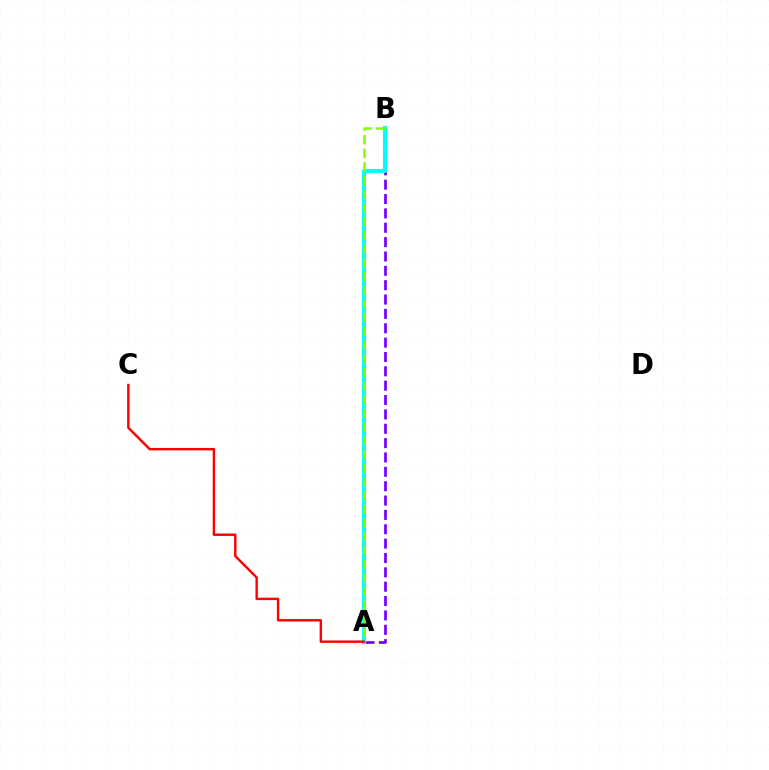{('A', 'B'): [{'color': '#7200ff', 'line_style': 'dashed', 'thickness': 1.95}, {'color': '#00fff6', 'line_style': 'solid', 'thickness': 2.95}, {'color': '#84ff00', 'line_style': 'dashed', 'thickness': 1.86}], ('A', 'C'): [{'color': '#ff0000', 'line_style': 'solid', 'thickness': 1.74}]}